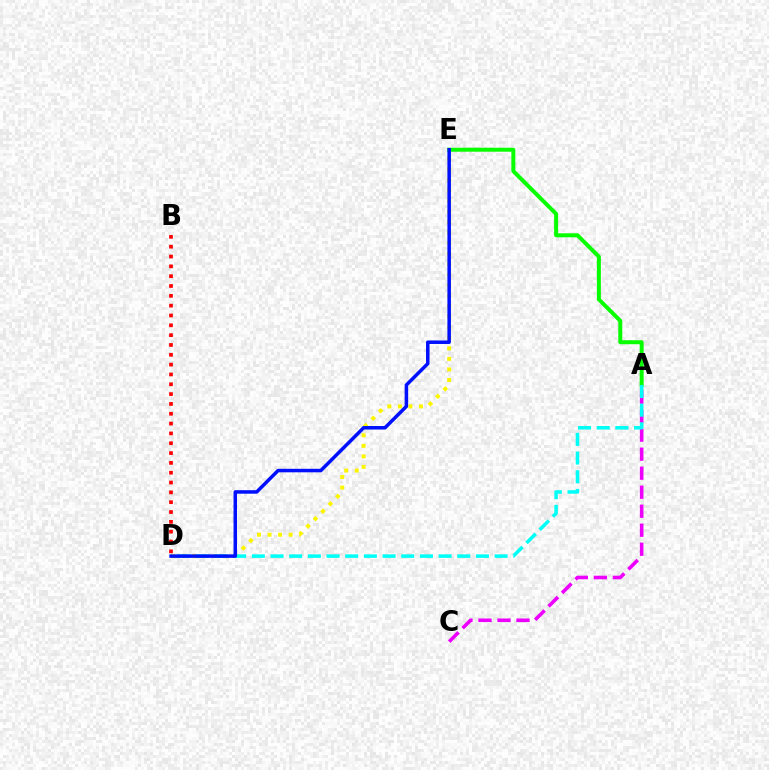{('A', 'E'): [{'color': '#08ff00', 'line_style': 'solid', 'thickness': 2.87}], ('D', 'E'): [{'color': '#fcf500', 'line_style': 'dotted', 'thickness': 2.86}, {'color': '#0010ff', 'line_style': 'solid', 'thickness': 2.53}], ('A', 'C'): [{'color': '#ee00ff', 'line_style': 'dashed', 'thickness': 2.58}], ('A', 'D'): [{'color': '#00fff6', 'line_style': 'dashed', 'thickness': 2.54}], ('B', 'D'): [{'color': '#ff0000', 'line_style': 'dotted', 'thickness': 2.67}]}